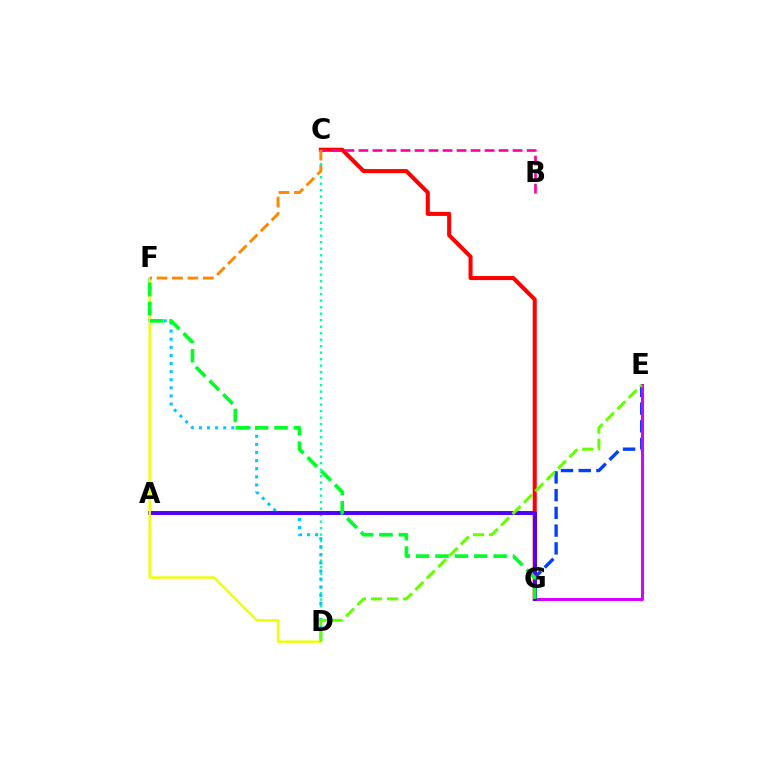{('E', 'G'): [{'color': '#003fff', 'line_style': 'dashed', 'thickness': 2.41}, {'color': '#d600ff', 'line_style': 'solid', 'thickness': 2.15}], ('C', 'G'): [{'color': '#ff0000', 'line_style': 'solid', 'thickness': 2.93}], ('C', 'D'): [{'color': '#00ffaf', 'line_style': 'dotted', 'thickness': 1.77}], ('D', 'F'): [{'color': '#00c7ff', 'line_style': 'dotted', 'thickness': 2.2}, {'color': '#eeff00', 'line_style': 'solid', 'thickness': 1.74}], ('A', 'G'): [{'color': '#4f00ff', 'line_style': 'solid', 'thickness': 2.85}], ('D', 'E'): [{'color': '#66ff00', 'line_style': 'dashed', 'thickness': 2.18}], ('F', 'G'): [{'color': '#00ff27', 'line_style': 'dashed', 'thickness': 2.63}], ('B', 'C'): [{'color': '#ff00a0', 'line_style': 'dashed', 'thickness': 1.9}], ('C', 'F'): [{'color': '#ff8800', 'line_style': 'dashed', 'thickness': 2.1}]}